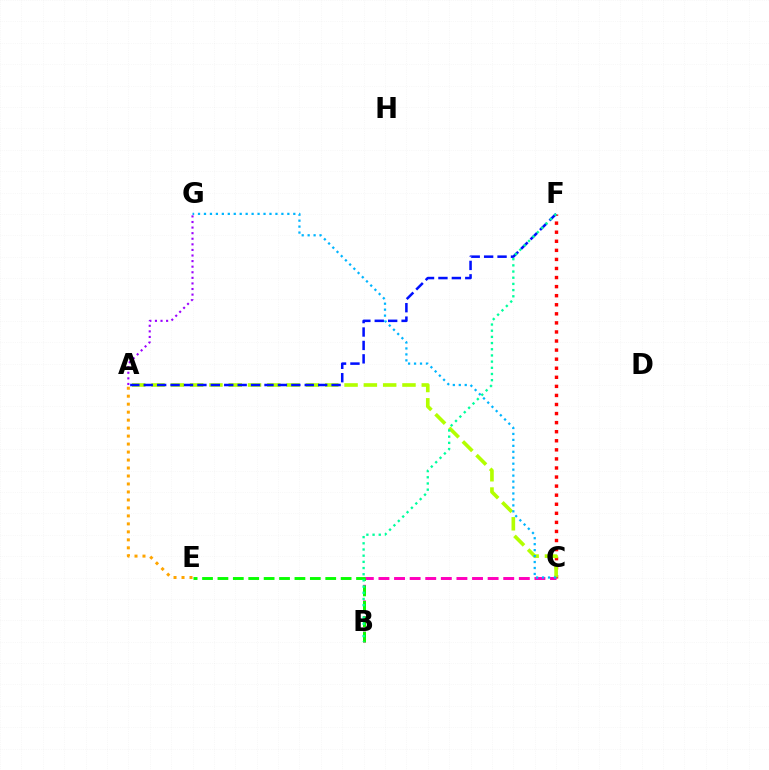{('C', 'F'): [{'color': '#ff0000', 'line_style': 'dotted', 'thickness': 2.46}], ('A', 'C'): [{'color': '#b3ff00', 'line_style': 'dashed', 'thickness': 2.62}], ('A', 'G'): [{'color': '#9b00ff', 'line_style': 'dotted', 'thickness': 1.52}], ('A', 'F'): [{'color': '#0010ff', 'line_style': 'dashed', 'thickness': 1.82}], ('B', 'C'): [{'color': '#ff00bd', 'line_style': 'dashed', 'thickness': 2.12}], ('B', 'E'): [{'color': '#08ff00', 'line_style': 'dashed', 'thickness': 2.09}], ('A', 'E'): [{'color': '#ffa500', 'line_style': 'dotted', 'thickness': 2.17}], ('B', 'F'): [{'color': '#00ff9d', 'line_style': 'dotted', 'thickness': 1.68}], ('C', 'G'): [{'color': '#00b5ff', 'line_style': 'dotted', 'thickness': 1.62}]}